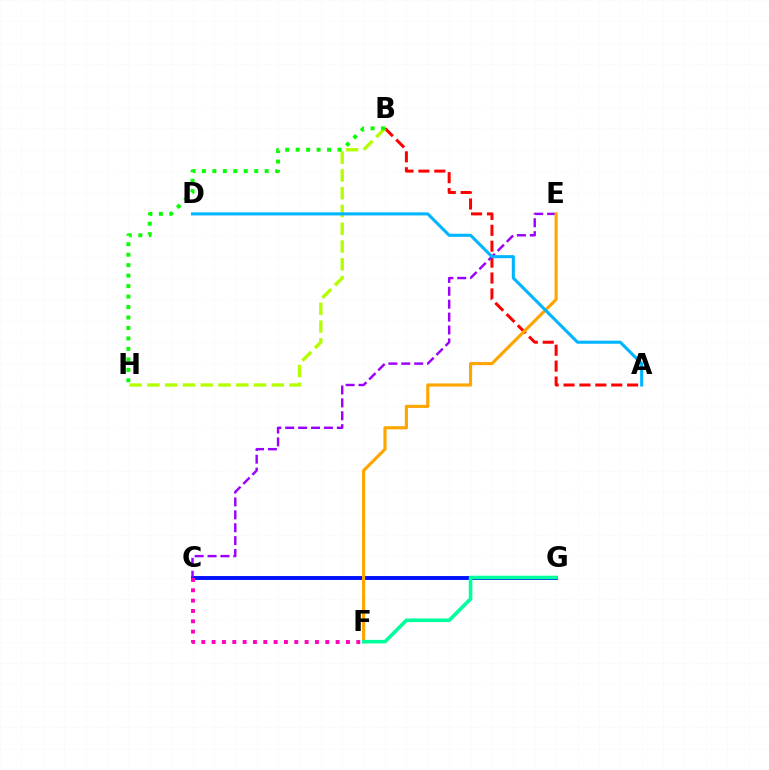{('A', 'B'): [{'color': '#ff0000', 'line_style': 'dashed', 'thickness': 2.16}], ('C', 'G'): [{'color': '#0010ff', 'line_style': 'solid', 'thickness': 2.81}], ('C', 'E'): [{'color': '#9b00ff', 'line_style': 'dashed', 'thickness': 1.75}], ('B', 'H'): [{'color': '#b3ff00', 'line_style': 'dashed', 'thickness': 2.42}, {'color': '#08ff00', 'line_style': 'dotted', 'thickness': 2.84}], ('E', 'F'): [{'color': '#ffa500', 'line_style': 'solid', 'thickness': 2.27}], ('F', 'G'): [{'color': '#00ff9d', 'line_style': 'solid', 'thickness': 2.59}], ('C', 'F'): [{'color': '#ff00bd', 'line_style': 'dotted', 'thickness': 2.81}], ('A', 'D'): [{'color': '#00b5ff', 'line_style': 'solid', 'thickness': 2.2}]}